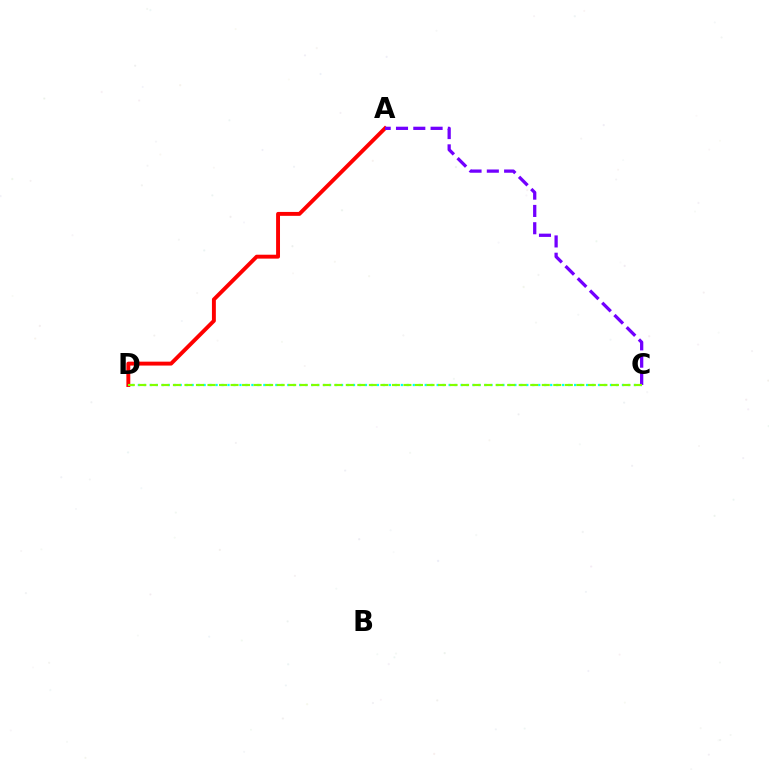{('A', 'D'): [{'color': '#ff0000', 'line_style': 'solid', 'thickness': 2.81}], ('C', 'D'): [{'color': '#00fff6', 'line_style': 'dotted', 'thickness': 1.62}, {'color': '#84ff00', 'line_style': 'dashed', 'thickness': 1.57}], ('A', 'C'): [{'color': '#7200ff', 'line_style': 'dashed', 'thickness': 2.35}]}